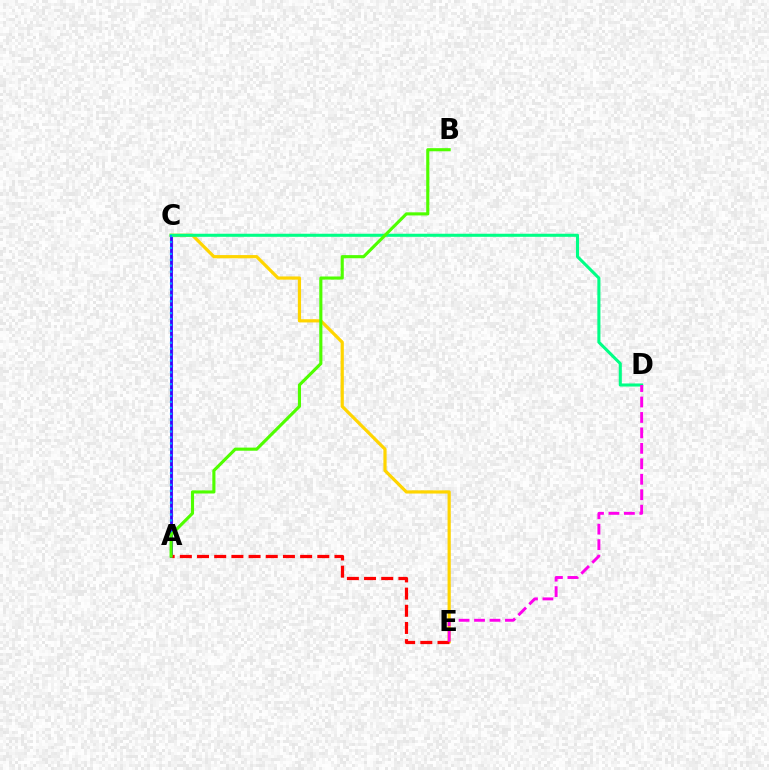{('A', 'C'): [{'color': '#3700ff', 'line_style': 'solid', 'thickness': 2.02}, {'color': '#009eff', 'line_style': 'dotted', 'thickness': 1.61}], ('C', 'E'): [{'color': '#ffd500', 'line_style': 'solid', 'thickness': 2.3}], ('C', 'D'): [{'color': '#00ff86', 'line_style': 'solid', 'thickness': 2.21}], ('A', 'E'): [{'color': '#ff0000', 'line_style': 'dashed', 'thickness': 2.33}], ('D', 'E'): [{'color': '#ff00ed', 'line_style': 'dashed', 'thickness': 2.1}], ('A', 'B'): [{'color': '#4fff00', 'line_style': 'solid', 'thickness': 2.24}]}